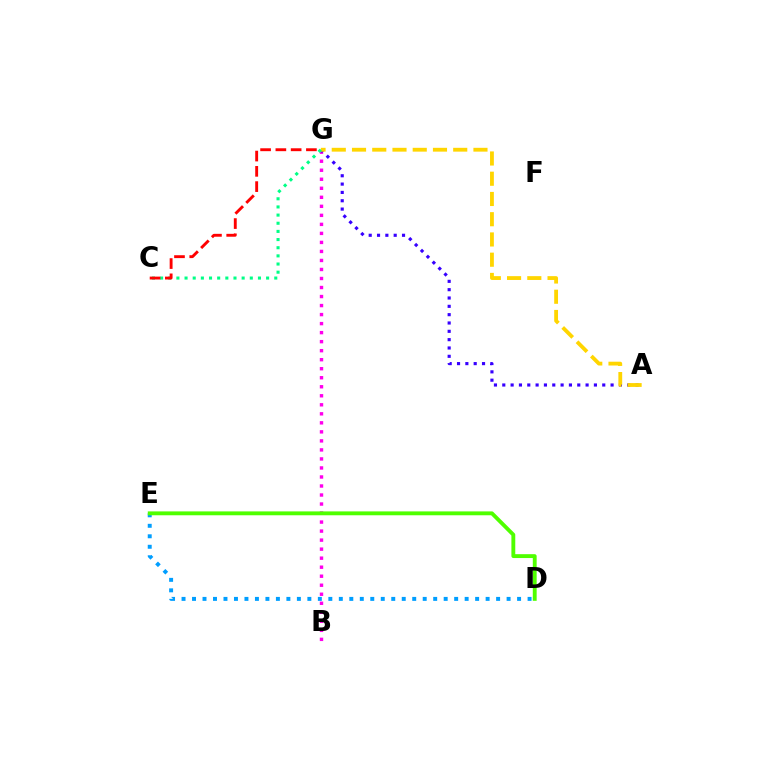{('B', 'G'): [{'color': '#ff00ed', 'line_style': 'dotted', 'thickness': 2.45}], ('D', 'E'): [{'color': '#009eff', 'line_style': 'dotted', 'thickness': 2.85}, {'color': '#4fff00', 'line_style': 'solid', 'thickness': 2.79}], ('A', 'G'): [{'color': '#3700ff', 'line_style': 'dotted', 'thickness': 2.26}, {'color': '#ffd500', 'line_style': 'dashed', 'thickness': 2.75}], ('C', 'G'): [{'color': '#00ff86', 'line_style': 'dotted', 'thickness': 2.22}, {'color': '#ff0000', 'line_style': 'dashed', 'thickness': 2.07}]}